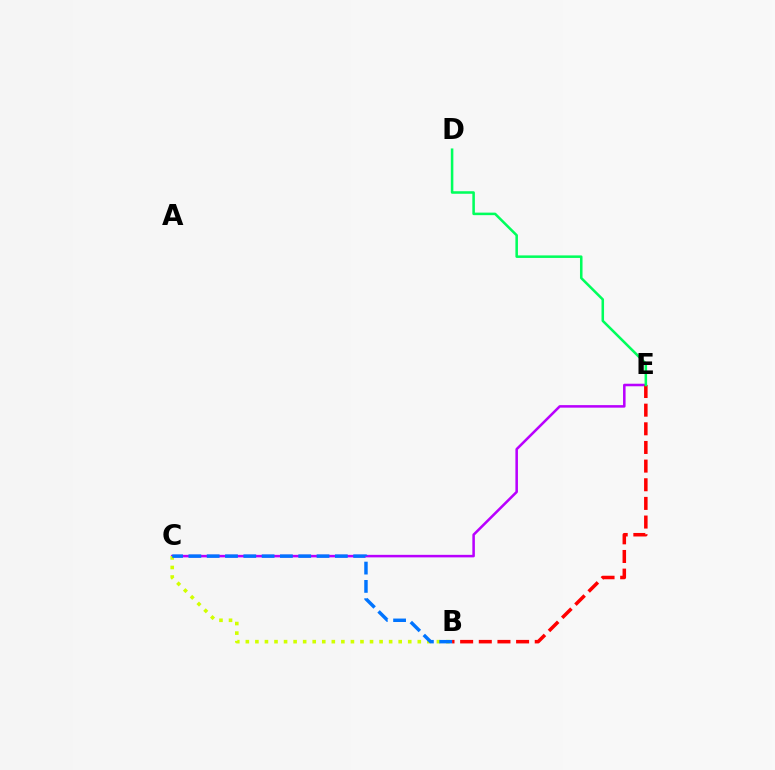{('C', 'E'): [{'color': '#b900ff', 'line_style': 'solid', 'thickness': 1.83}], ('B', 'C'): [{'color': '#d1ff00', 'line_style': 'dotted', 'thickness': 2.6}, {'color': '#0074ff', 'line_style': 'dashed', 'thickness': 2.49}], ('B', 'E'): [{'color': '#ff0000', 'line_style': 'dashed', 'thickness': 2.53}], ('D', 'E'): [{'color': '#00ff5c', 'line_style': 'solid', 'thickness': 1.83}]}